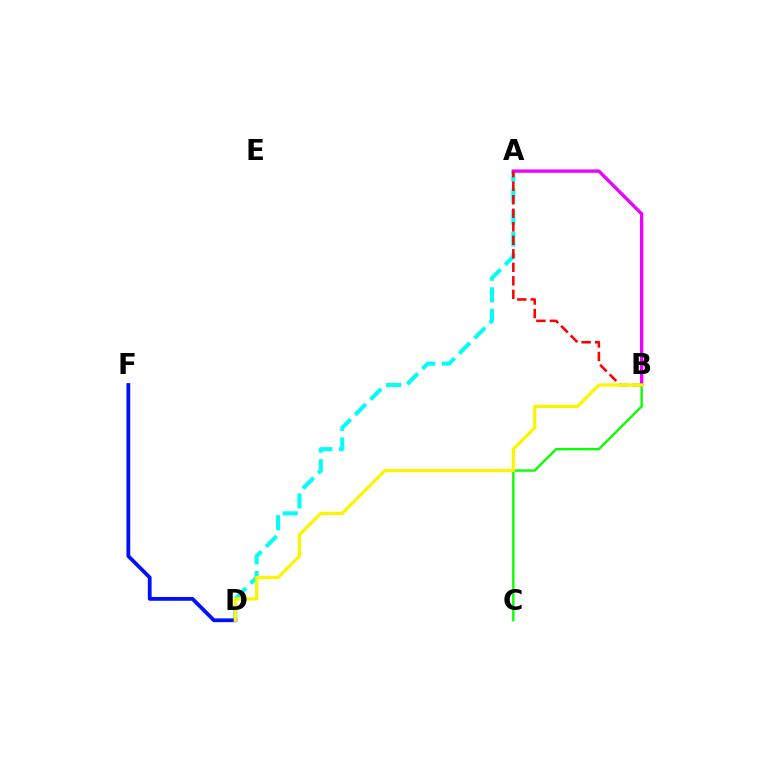{('A', 'D'): [{'color': '#00fff6', 'line_style': 'dashed', 'thickness': 2.93}], ('D', 'F'): [{'color': '#0010ff', 'line_style': 'solid', 'thickness': 2.72}], ('A', 'B'): [{'color': '#ee00ff', 'line_style': 'solid', 'thickness': 2.41}, {'color': '#ff0000', 'line_style': 'dashed', 'thickness': 1.84}], ('B', 'C'): [{'color': '#08ff00', 'line_style': 'solid', 'thickness': 1.7}], ('B', 'D'): [{'color': '#fcf500', 'line_style': 'solid', 'thickness': 2.35}]}